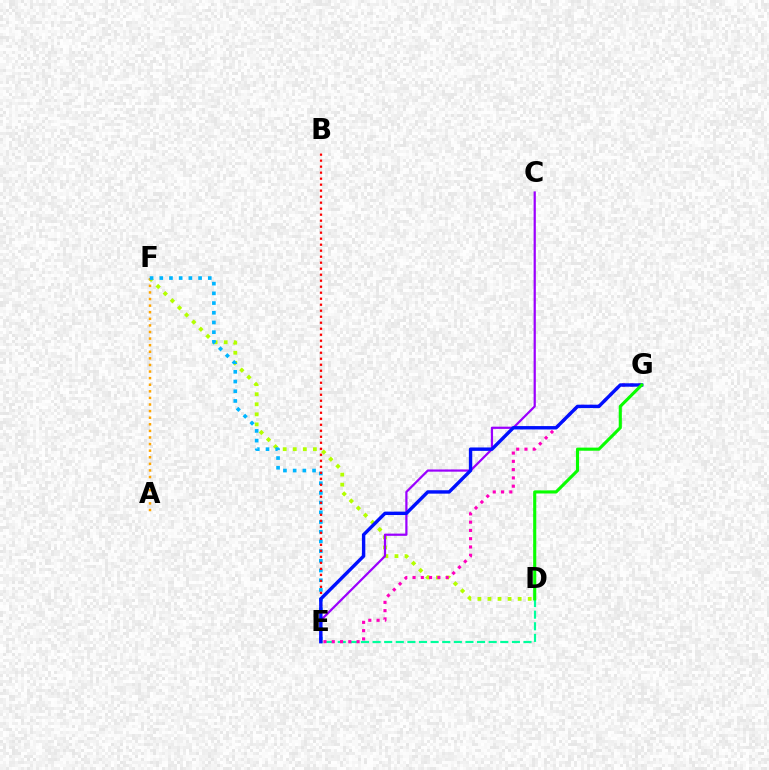{('D', 'F'): [{'color': '#b3ff00', 'line_style': 'dotted', 'thickness': 2.73}], ('D', 'E'): [{'color': '#00ff9d', 'line_style': 'dashed', 'thickness': 1.58}], ('A', 'F'): [{'color': '#ffa500', 'line_style': 'dotted', 'thickness': 1.79}], ('E', 'G'): [{'color': '#ff00bd', 'line_style': 'dotted', 'thickness': 2.25}, {'color': '#0010ff', 'line_style': 'solid', 'thickness': 2.45}], ('E', 'F'): [{'color': '#00b5ff', 'line_style': 'dotted', 'thickness': 2.64}], ('B', 'E'): [{'color': '#ff0000', 'line_style': 'dotted', 'thickness': 1.63}], ('C', 'E'): [{'color': '#9b00ff', 'line_style': 'solid', 'thickness': 1.6}], ('D', 'G'): [{'color': '#08ff00', 'line_style': 'solid', 'thickness': 2.24}]}